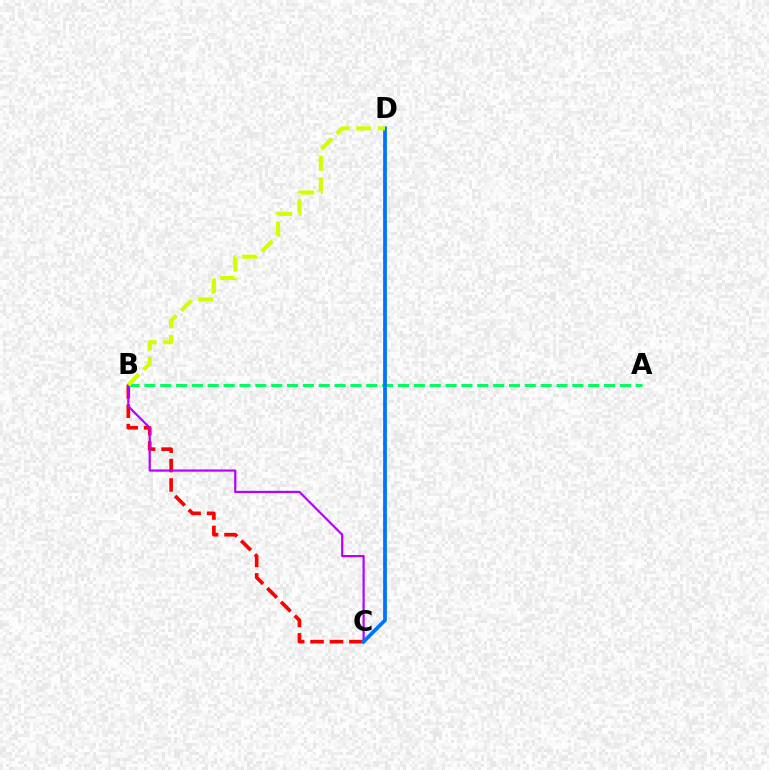{('B', 'C'): [{'color': '#ff0000', 'line_style': 'dashed', 'thickness': 2.64}, {'color': '#b900ff', 'line_style': 'solid', 'thickness': 1.59}], ('A', 'B'): [{'color': '#00ff5c', 'line_style': 'dashed', 'thickness': 2.15}], ('C', 'D'): [{'color': '#0074ff', 'line_style': 'solid', 'thickness': 2.7}], ('B', 'D'): [{'color': '#d1ff00', 'line_style': 'dashed', 'thickness': 2.95}]}